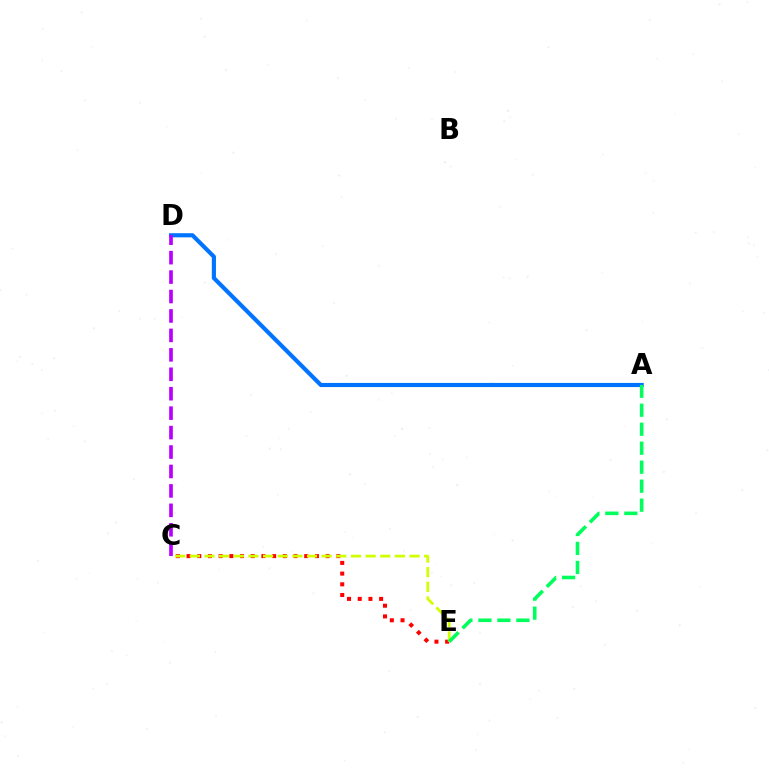{('A', 'D'): [{'color': '#0074ff', 'line_style': 'solid', 'thickness': 2.98}], ('C', 'D'): [{'color': '#b900ff', 'line_style': 'dashed', 'thickness': 2.64}], ('C', 'E'): [{'color': '#ff0000', 'line_style': 'dotted', 'thickness': 2.91}, {'color': '#d1ff00', 'line_style': 'dashed', 'thickness': 1.99}], ('A', 'E'): [{'color': '#00ff5c', 'line_style': 'dashed', 'thickness': 2.58}]}